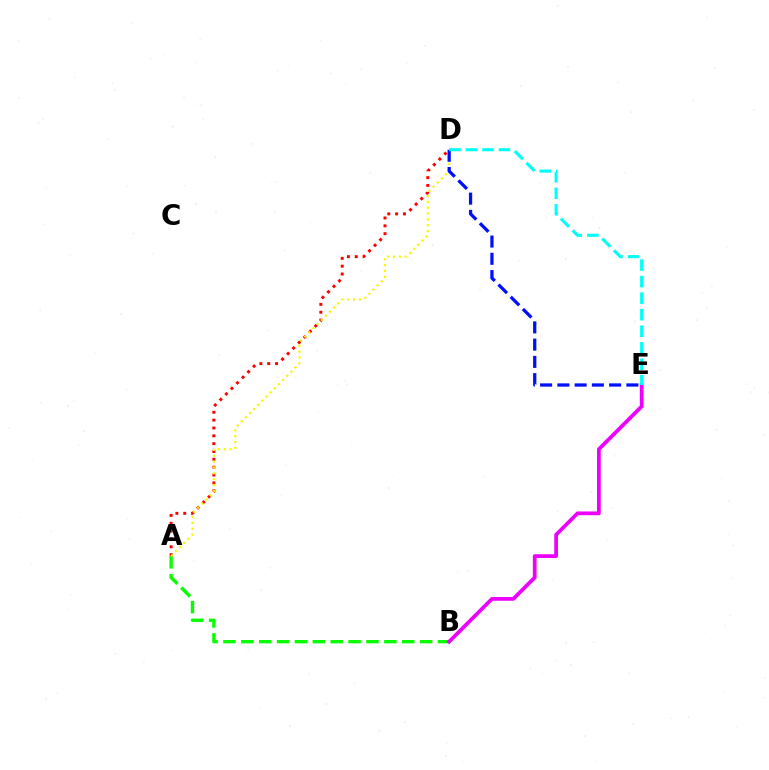{('A', 'B'): [{'color': '#08ff00', 'line_style': 'dashed', 'thickness': 2.43}], ('A', 'D'): [{'color': '#ff0000', 'line_style': 'dotted', 'thickness': 2.13}, {'color': '#fcf500', 'line_style': 'dotted', 'thickness': 1.59}], ('B', 'E'): [{'color': '#ee00ff', 'line_style': 'solid', 'thickness': 2.7}], ('D', 'E'): [{'color': '#0010ff', 'line_style': 'dashed', 'thickness': 2.34}, {'color': '#00fff6', 'line_style': 'dashed', 'thickness': 2.25}]}